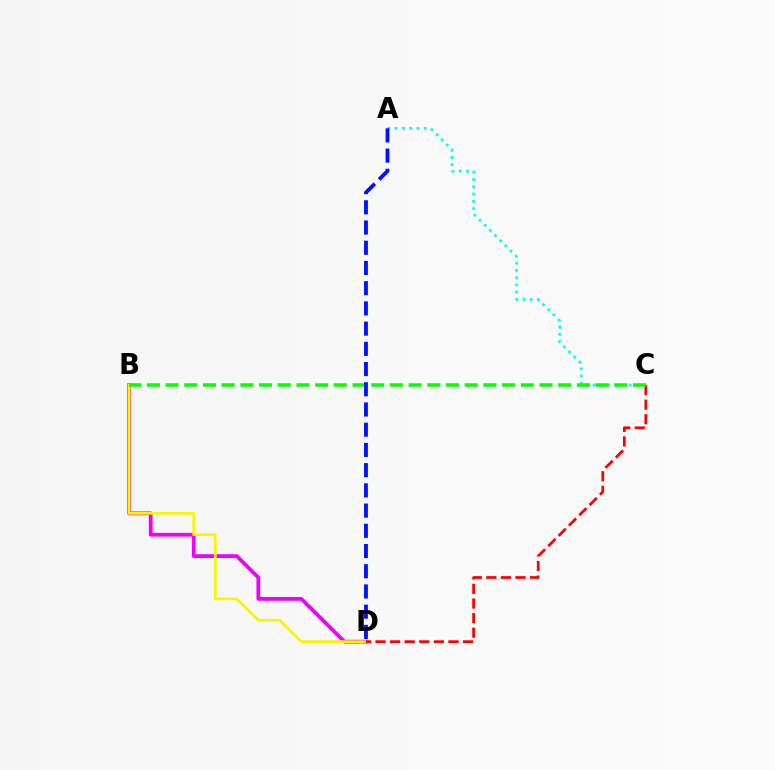{('B', 'D'): [{'color': '#ee00ff', 'line_style': 'solid', 'thickness': 2.71}, {'color': '#fcf500', 'line_style': 'solid', 'thickness': 1.95}], ('C', 'D'): [{'color': '#ff0000', 'line_style': 'dashed', 'thickness': 1.98}], ('A', 'C'): [{'color': '#00fff6', 'line_style': 'dotted', 'thickness': 1.97}], ('B', 'C'): [{'color': '#08ff00', 'line_style': 'dashed', 'thickness': 2.54}], ('A', 'D'): [{'color': '#0010ff', 'line_style': 'dashed', 'thickness': 2.75}]}